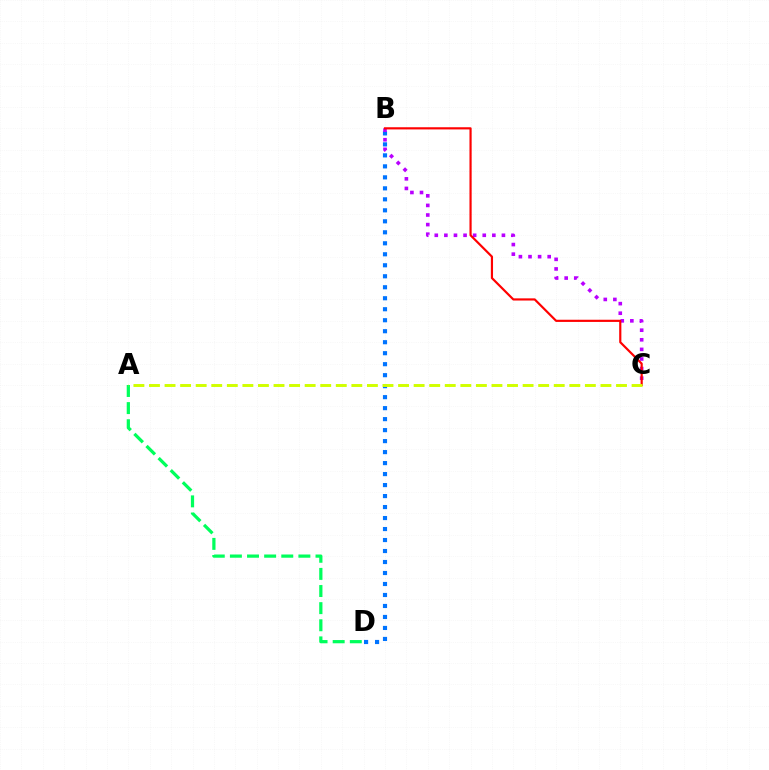{('B', 'D'): [{'color': '#0074ff', 'line_style': 'dotted', 'thickness': 2.99}], ('A', 'D'): [{'color': '#00ff5c', 'line_style': 'dashed', 'thickness': 2.33}], ('B', 'C'): [{'color': '#b900ff', 'line_style': 'dotted', 'thickness': 2.61}, {'color': '#ff0000', 'line_style': 'solid', 'thickness': 1.57}], ('A', 'C'): [{'color': '#d1ff00', 'line_style': 'dashed', 'thickness': 2.11}]}